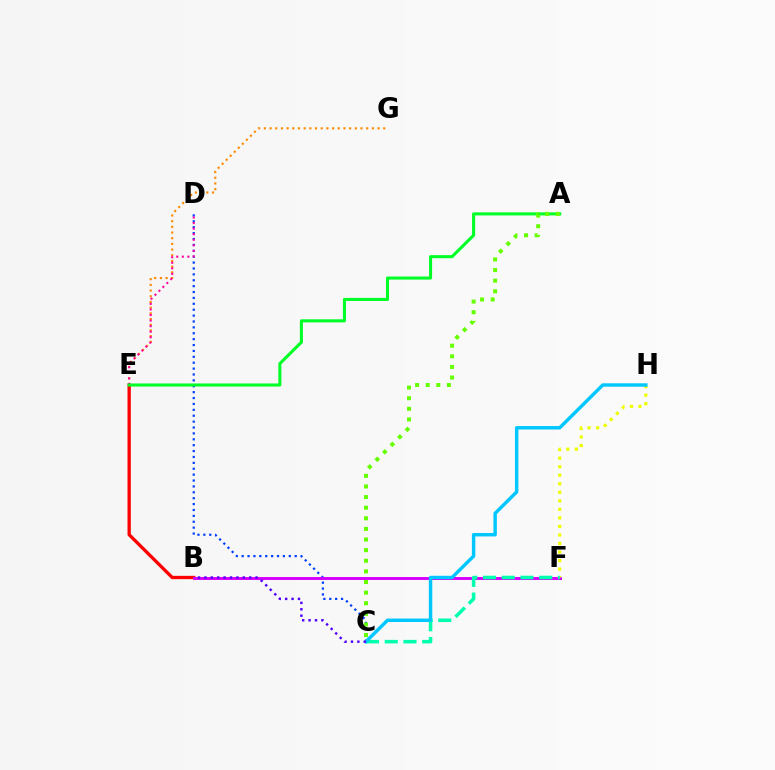{('C', 'D'): [{'color': '#003fff', 'line_style': 'dotted', 'thickness': 1.6}], ('B', 'E'): [{'color': '#ff0000', 'line_style': 'solid', 'thickness': 2.39}], ('B', 'F'): [{'color': '#d600ff', 'line_style': 'solid', 'thickness': 2.11}], ('F', 'H'): [{'color': '#eeff00', 'line_style': 'dotted', 'thickness': 2.32}], ('C', 'F'): [{'color': '#00ffaf', 'line_style': 'dashed', 'thickness': 2.54}], ('E', 'G'): [{'color': '#ff8800', 'line_style': 'dotted', 'thickness': 1.54}], ('C', 'H'): [{'color': '#00c7ff', 'line_style': 'solid', 'thickness': 2.47}], ('D', 'E'): [{'color': '#ff00a0', 'line_style': 'dotted', 'thickness': 1.51}], ('A', 'E'): [{'color': '#00ff27', 'line_style': 'solid', 'thickness': 2.21}], ('A', 'C'): [{'color': '#66ff00', 'line_style': 'dotted', 'thickness': 2.88}], ('B', 'C'): [{'color': '#4f00ff', 'line_style': 'dotted', 'thickness': 1.74}]}